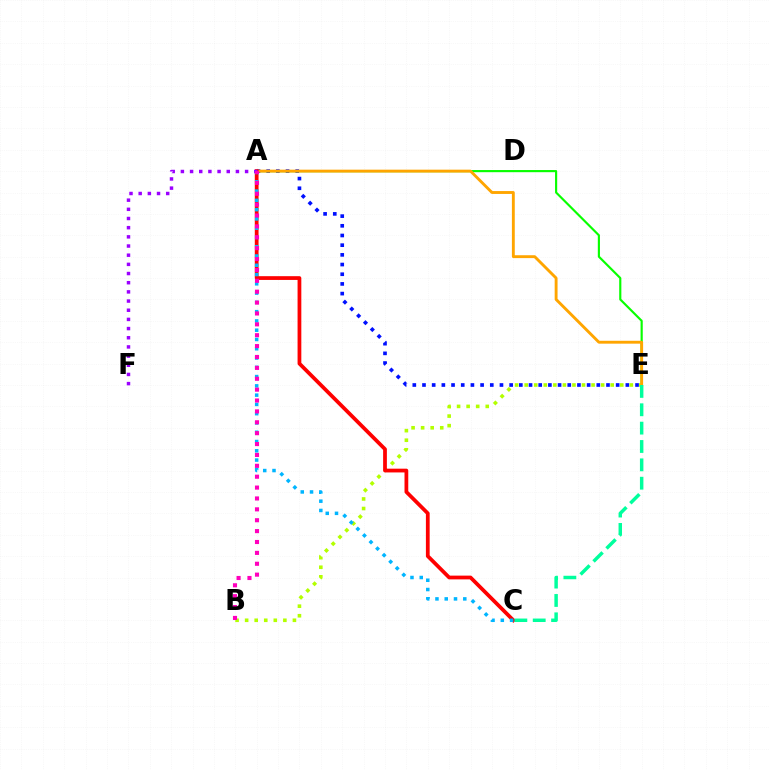{('A', 'E'): [{'color': '#0010ff', 'line_style': 'dotted', 'thickness': 2.63}, {'color': '#08ff00', 'line_style': 'solid', 'thickness': 1.55}, {'color': '#ffa500', 'line_style': 'solid', 'thickness': 2.07}], ('B', 'E'): [{'color': '#b3ff00', 'line_style': 'dotted', 'thickness': 2.6}], ('A', 'C'): [{'color': '#ff0000', 'line_style': 'solid', 'thickness': 2.71}, {'color': '#00b5ff', 'line_style': 'dotted', 'thickness': 2.52}], ('A', 'F'): [{'color': '#9b00ff', 'line_style': 'dotted', 'thickness': 2.49}], ('C', 'E'): [{'color': '#00ff9d', 'line_style': 'dashed', 'thickness': 2.49}], ('A', 'B'): [{'color': '#ff00bd', 'line_style': 'dotted', 'thickness': 2.96}]}